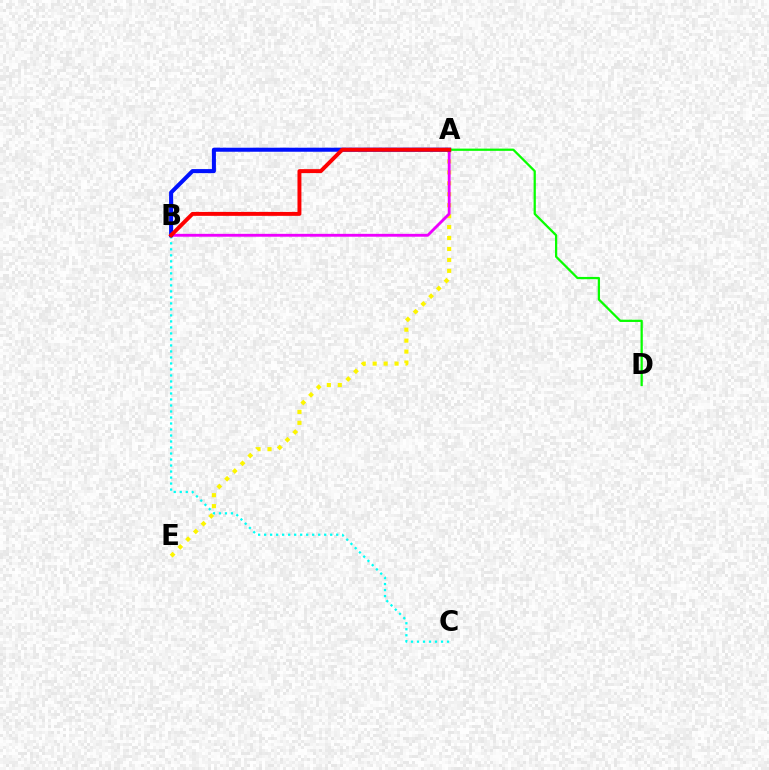{('B', 'C'): [{'color': '#00fff6', 'line_style': 'dotted', 'thickness': 1.63}], ('A', 'D'): [{'color': '#08ff00', 'line_style': 'solid', 'thickness': 1.62}], ('A', 'E'): [{'color': '#fcf500', 'line_style': 'dotted', 'thickness': 2.97}], ('A', 'B'): [{'color': '#ee00ff', 'line_style': 'solid', 'thickness': 2.06}, {'color': '#0010ff', 'line_style': 'solid', 'thickness': 2.91}, {'color': '#ff0000', 'line_style': 'solid', 'thickness': 2.83}]}